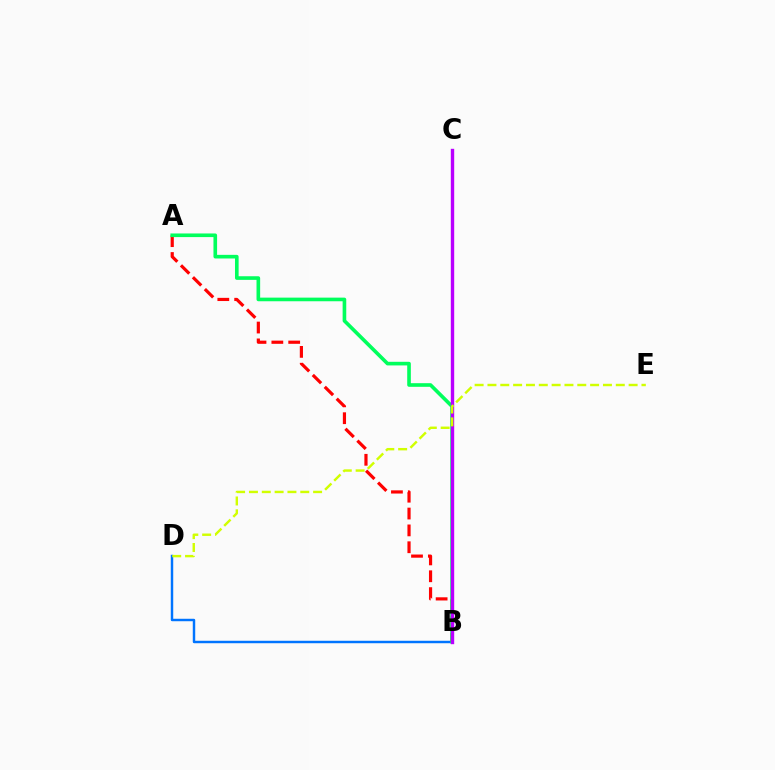{('B', 'D'): [{'color': '#0074ff', 'line_style': 'solid', 'thickness': 1.77}], ('A', 'B'): [{'color': '#ff0000', 'line_style': 'dashed', 'thickness': 2.29}, {'color': '#00ff5c', 'line_style': 'solid', 'thickness': 2.61}], ('B', 'C'): [{'color': '#b900ff', 'line_style': 'solid', 'thickness': 2.43}], ('D', 'E'): [{'color': '#d1ff00', 'line_style': 'dashed', 'thickness': 1.74}]}